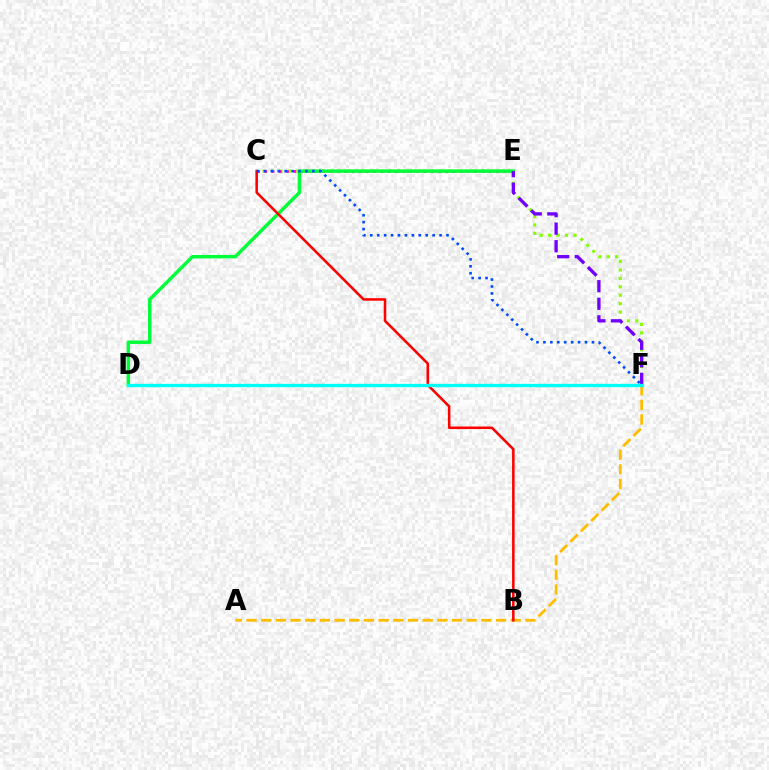{('C', 'F'): [{'color': '#84ff00', 'line_style': 'dotted', 'thickness': 2.29}, {'color': '#004bff', 'line_style': 'dotted', 'thickness': 1.88}], ('A', 'F'): [{'color': '#ffbd00', 'line_style': 'dashed', 'thickness': 1.99}], ('C', 'E'): [{'color': '#ff00cf', 'line_style': 'dotted', 'thickness': 1.97}], ('D', 'E'): [{'color': '#00ff39', 'line_style': 'solid', 'thickness': 2.47}], ('B', 'C'): [{'color': '#ff0000', 'line_style': 'solid', 'thickness': 1.83}], ('E', 'F'): [{'color': '#7200ff', 'line_style': 'dashed', 'thickness': 2.39}], ('D', 'F'): [{'color': '#00fff6', 'line_style': 'solid', 'thickness': 2.4}]}